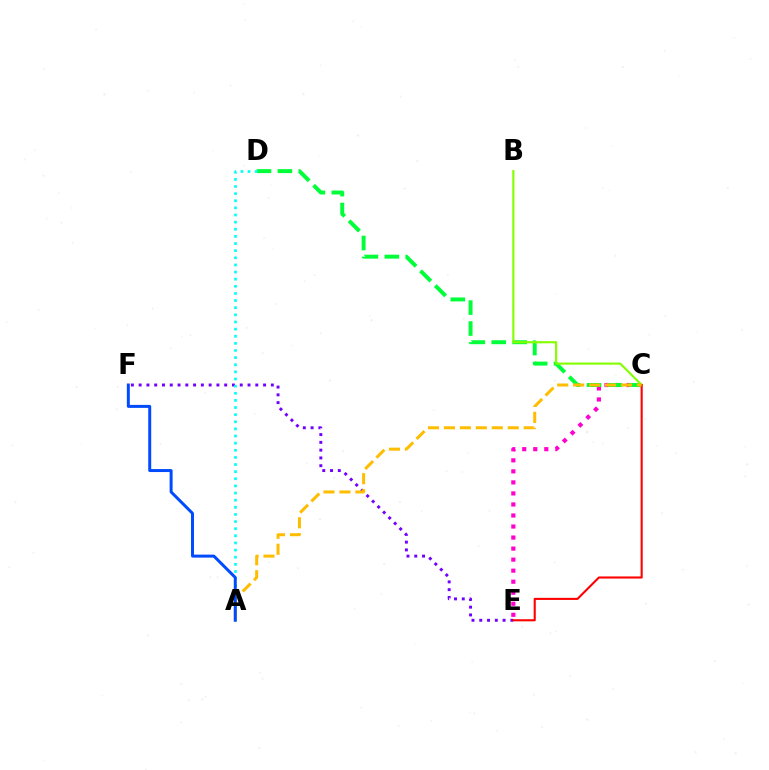{('C', 'E'): [{'color': '#ff00cf', 'line_style': 'dotted', 'thickness': 3.0}, {'color': '#ff0000', 'line_style': 'solid', 'thickness': 1.51}], ('C', 'D'): [{'color': '#00ff39', 'line_style': 'dashed', 'thickness': 2.84}], ('E', 'F'): [{'color': '#7200ff', 'line_style': 'dotted', 'thickness': 2.11}], ('A', 'D'): [{'color': '#00fff6', 'line_style': 'dotted', 'thickness': 1.94}], ('B', 'C'): [{'color': '#84ff00', 'line_style': 'solid', 'thickness': 1.55}], ('A', 'C'): [{'color': '#ffbd00', 'line_style': 'dashed', 'thickness': 2.17}], ('A', 'F'): [{'color': '#004bff', 'line_style': 'solid', 'thickness': 2.14}]}